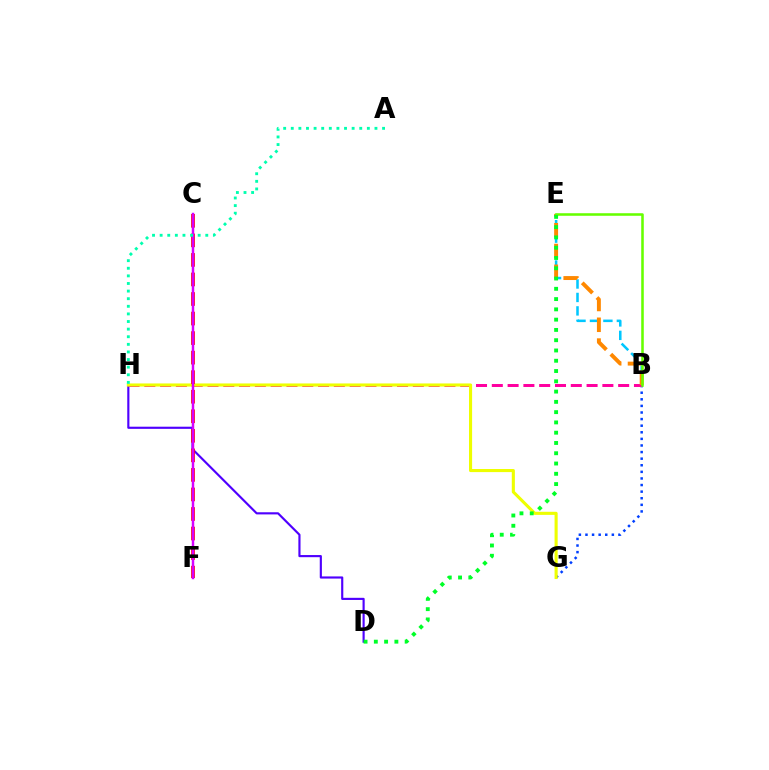{('B', 'G'): [{'color': '#003fff', 'line_style': 'dotted', 'thickness': 1.79}], ('D', 'H'): [{'color': '#4f00ff', 'line_style': 'solid', 'thickness': 1.55}], ('B', 'E'): [{'color': '#00c7ff', 'line_style': 'dashed', 'thickness': 1.83}, {'color': '#ff8800', 'line_style': 'dashed', 'thickness': 2.83}, {'color': '#66ff00', 'line_style': 'solid', 'thickness': 1.84}], ('B', 'H'): [{'color': '#ff00a0', 'line_style': 'dashed', 'thickness': 2.15}], ('G', 'H'): [{'color': '#eeff00', 'line_style': 'solid', 'thickness': 2.23}], ('C', 'F'): [{'color': '#ff0000', 'line_style': 'dashed', 'thickness': 2.66}, {'color': '#d600ff', 'line_style': 'solid', 'thickness': 1.77}], ('D', 'E'): [{'color': '#00ff27', 'line_style': 'dotted', 'thickness': 2.79}], ('A', 'H'): [{'color': '#00ffaf', 'line_style': 'dotted', 'thickness': 2.07}]}